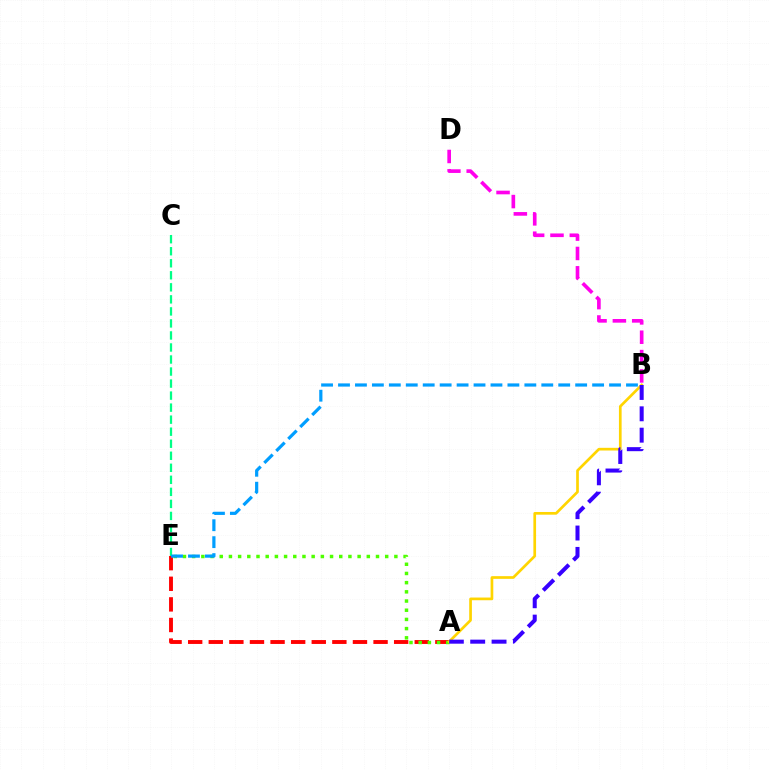{('A', 'E'): [{'color': '#ff0000', 'line_style': 'dashed', 'thickness': 2.8}, {'color': '#4fff00', 'line_style': 'dotted', 'thickness': 2.5}], ('B', 'D'): [{'color': '#ff00ed', 'line_style': 'dashed', 'thickness': 2.63}], ('A', 'B'): [{'color': '#ffd500', 'line_style': 'solid', 'thickness': 1.94}, {'color': '#3700ff', 'line_style': 'dashed', 'thickness': 2.9}], ('C', 'E'): [{'color': '#00ff86', 'line_style': 'dashed', 'thickness': 1.63}], ('B', 'E'): [{'color': '#009eff', 'line_style': 'dashed', 'thickness': 2.3}]}